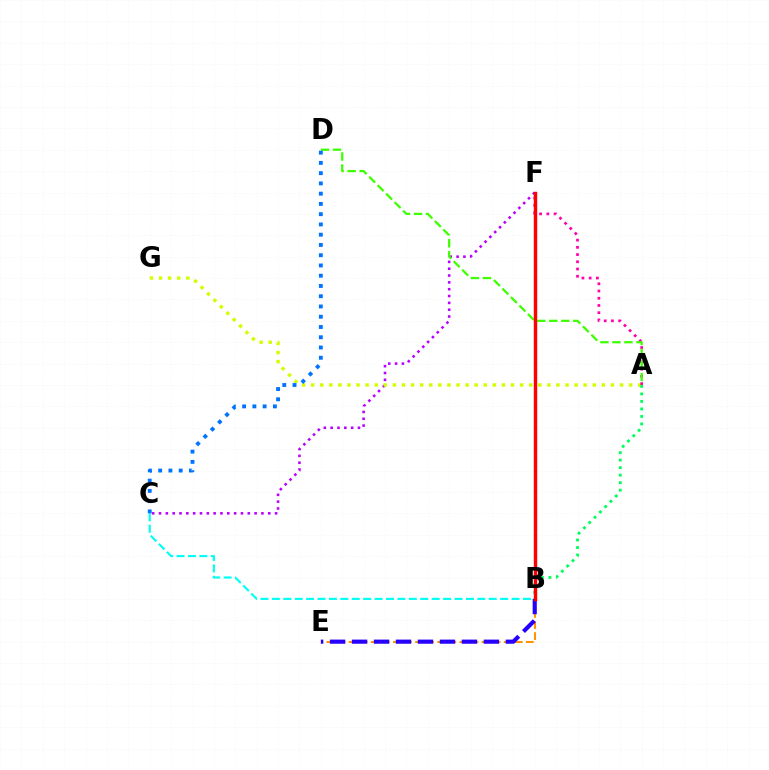{('B', 'C'): [{'color': '#00fff6', 'line_style': 'dashed', 'thickness': 1.55}], ('B', 'E'): [{'color': '#ff9400', 'line_style': 'dashed', 'thickness': 1.5}, {'color': '#2500ff', 'line_style': 'dashed', 'thickness': 2.98}], ('C', 'F'): [{'color': '#b900ff', 'line_style': 'dotted', 'thickness': 1.86}], ('A', 'G'): [{'color': '#d1ff00', 'line_style': 'dotted', 'thickness': 2.47}], ('A', 'F'): [{'color': '#ff00ac', 'line_style': 'dotted', 'thickness': 1.96}], ('A', 'D'): [{'color': '#3dff00', 'line_style': 'dashed', 'thickness': 1.63}], ('C', 'D'): [{'color': '#0074ff', 'line_style': 'dotted', 'thickness': 2.79}], ('A', 'B'): [{'color': '#00ff5c', 'line_style': 'dotted', 'thickness': 2.04}], ('B', 'F'): [{'color': '#ff0000', 'line_style': 'solid', 'thickness': 2.46}]}